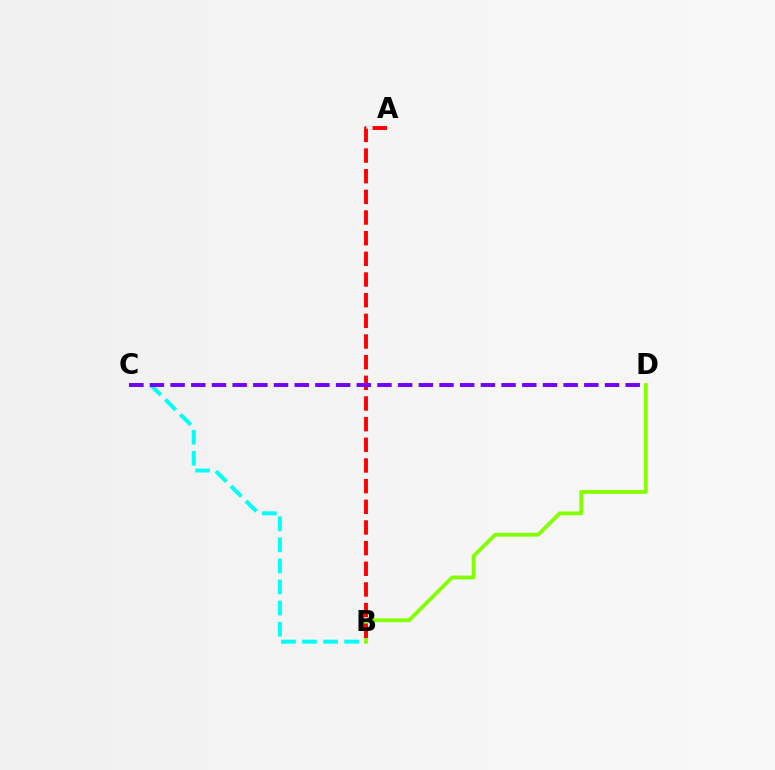{('B', 'D'): [{'color': '#84ff00', 'line_style': 'solid', 'thickness': 2.74}], ('B', 'C'): [{'color': '#00fff6', 'line_style': 'dashed', 'thickness': 2.86}], ('A', 'B'): [{'color': '#ff0000', 'line_style': 'dashed', 'thickness': 2.81}], ('C', 'D'): [{'color': '#7200ff', 'line_style': 'dashed', 'thickness': 2.81}]}